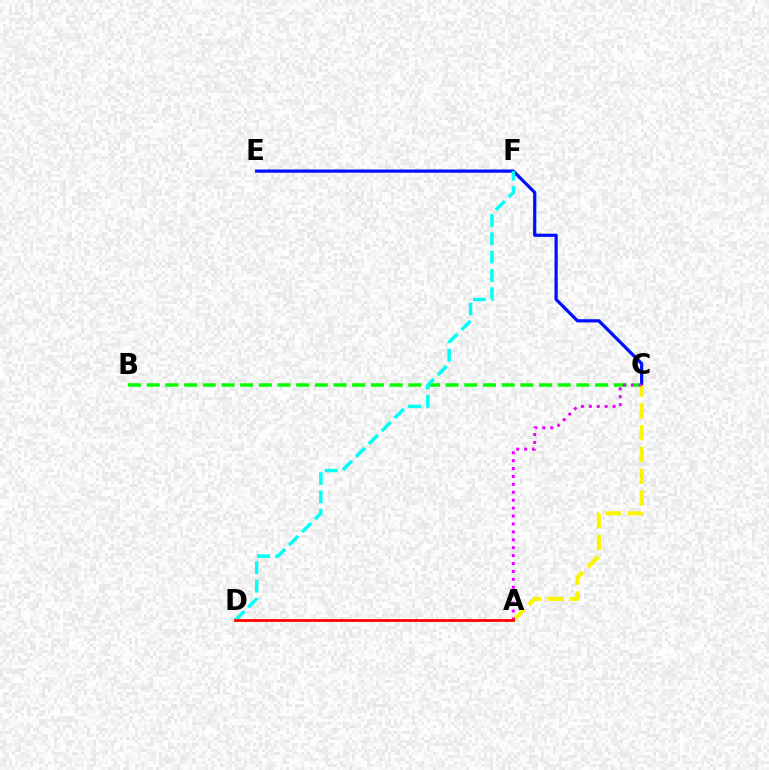{('B', 'C'): [{'color': '#08ff00', 'line_style': 'dashed', 'thickness': 2.54}], ('C', 'E'): [{'color': '#0010ff', 'line_style': 'solid', 'thickness': 2.32}], ('A', 'C'): [{'color': '#fcf500', 'line_style': 'dashed', 'thickness': 2.96}, {'color': '#ee00ff', 'line_style': 'dotted', 'thickness': 2.15}], ('D', 'F'): [{'color': '#00fff6', 'line_style': 'dashed', 'thickness': 2.49}], ('A', 'D'): [{'color': '#ff0000', 'line_style': 'solid', 'thickness': 1.97}]}